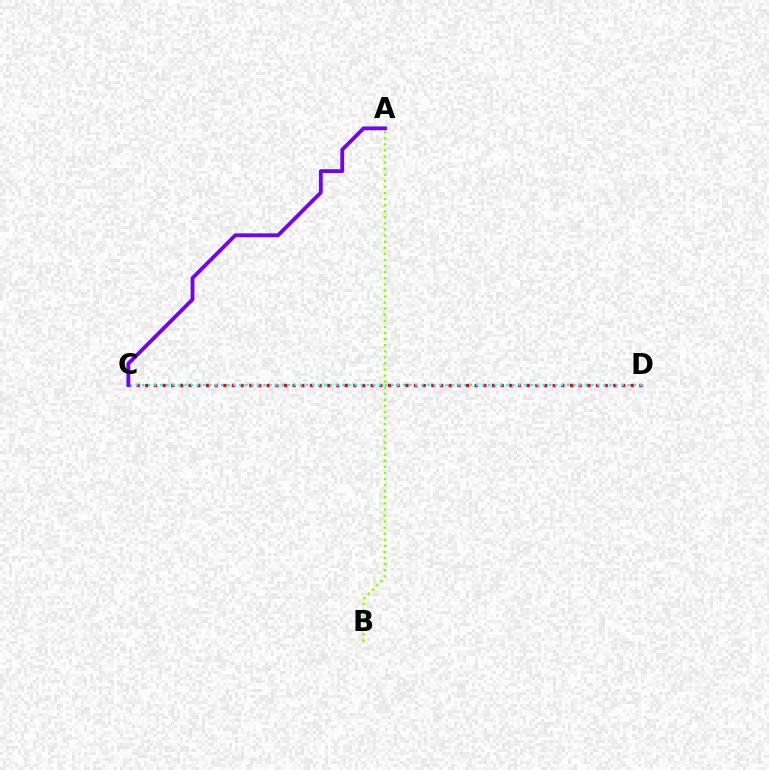{('A', 'B'): [{'color': '#84ff00', 'line_style': 'dotted', 'thickness': 1.65}], ('C', 'D'): [{'color': '#ff0000', 'line_style': 'dotted', 'thickness': 2.35}, {'color': '#00fff6', 'line_style': 'dotted', 'thickness': 1.65}], ('A', 'C'): [{'color': '#7200ff', 'line_style': 'solid', 'thickness': 2.74}]}